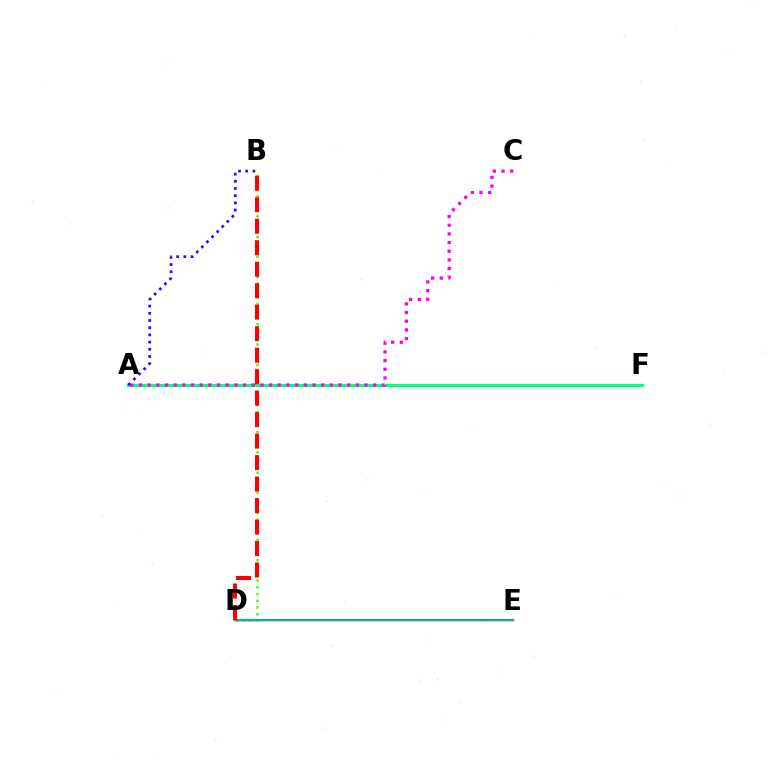{('D', 'E'): [{'color': '#ffd500', 'line_style': 'solid', 'thickness': 1.81}, {'color': '#009eff', 'line_style': 'solid', 'thickness': 1.5}], ('B', 'D'): [{'color': '#4fff00', 'line_style': 'dotted', 'thickness': 1.83}, {'color': '#ff0000', 'line_style': 'dashed', 'thickness': 2.92}], ('A', 'F'): [{'color': '#00ff86', 'line_style': 'solid', 'thickness': 2.34}], ('A', 'B'): [{'color': '#3700ff', 'line_style': 'dotted', 'thickness': 1.96}], ('A', 'C'): [{'color': '#ff00ed', 'line_style': 'dotted', 'thickness': 2.36}]}